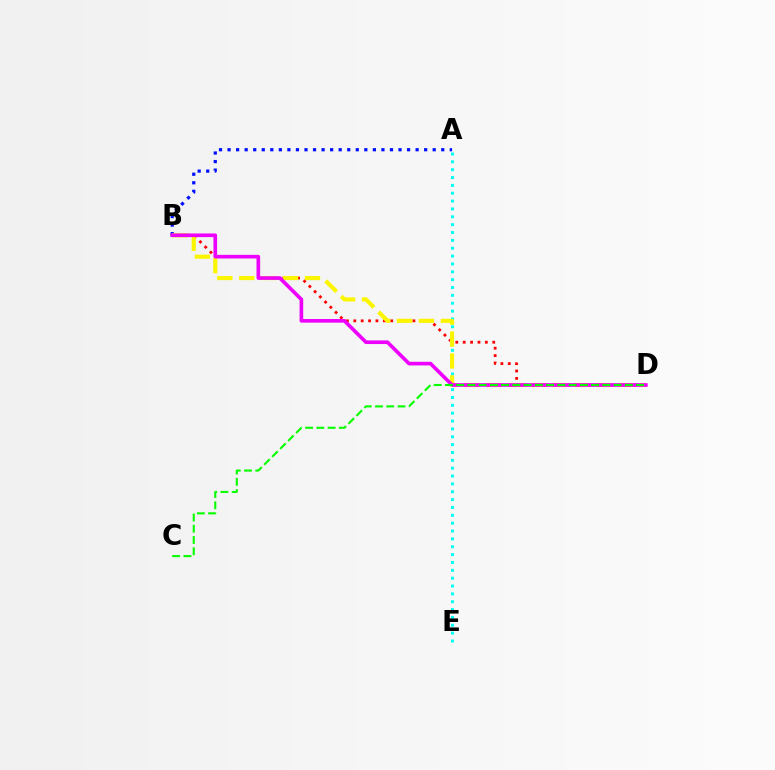{('B', 'D'): [{'color': '#ff0000', 'line_style': 'dotted', 'thickness': 2.01}, {'color': '#fcf500', 'line_style': 'dashed', 'thickness': 2.98}, {'color': '#ee00ff', 'line_style': 'solid', 'thickness': 2.62}], ('A', 'B'): [{'color': '#0010ff', 'line_style': 'dotted', 'thickness': 2.32}], ('A', 'E'): [{'color': '#00fff6', 'line_style': 'dotted', 'thickness': 2.13}], ('C', 'D'): [{'color': '#08ff00', 'line_style': 'dashed', 'thickness': 1.53}]}